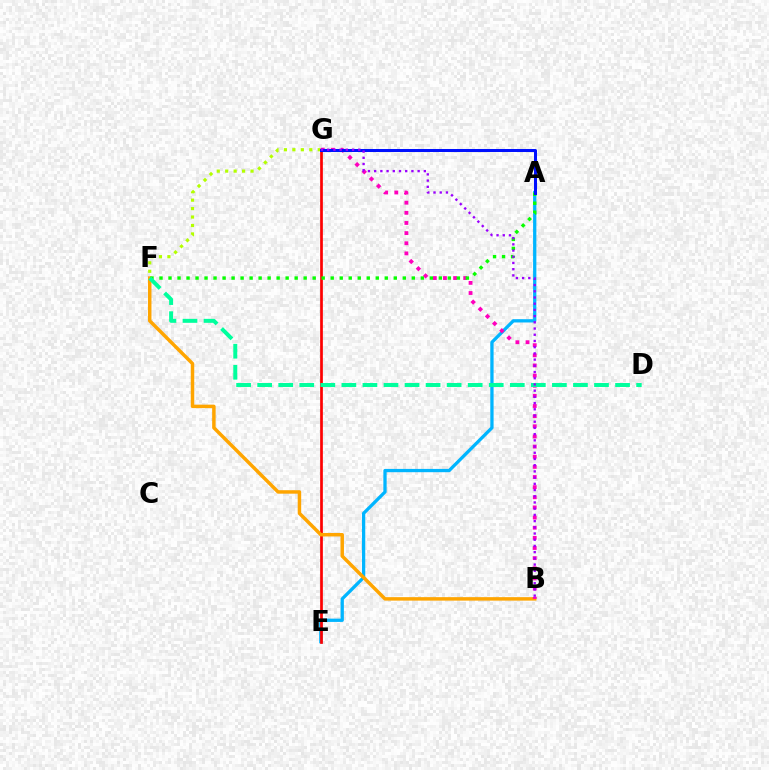{('F', 'G'): [{'color': '#b3ff00', 'line_style': 'dotted', 'thickness': 2.3}], ('A', 'E'): [{'color': '#00b5ff', 'line_style': 'solid', 'thickness': 2.36}], ('E', 'G'): [{'color': '#ff0000', 'line_style': 'solid', 'thickness': 1.95}], ('B', 'F'): [{'color': '#ffa500', 'line_style': 'solid', 'thickness': 2.5}], ('B', 'G'): [{'color': '#ff00bd', 'line_style': 'dotted', 'thickness': 2.76}, {'color': '#9b00ff', 'line_style': 'dotted', 'thickness': 1.69}], ('A', 'F'): [{'color': '#08ff00', 'line_style': 'dotted', 'thickness': 2.45}], ('D', 'F'): [{'color': '#00ff9d', 'line_style': 'dashed', 'thickness': 2.86}], ('A', 'G'): [{'color': '#0010ff', 'line_style': 'solid', 'thickness': 2.17}]}